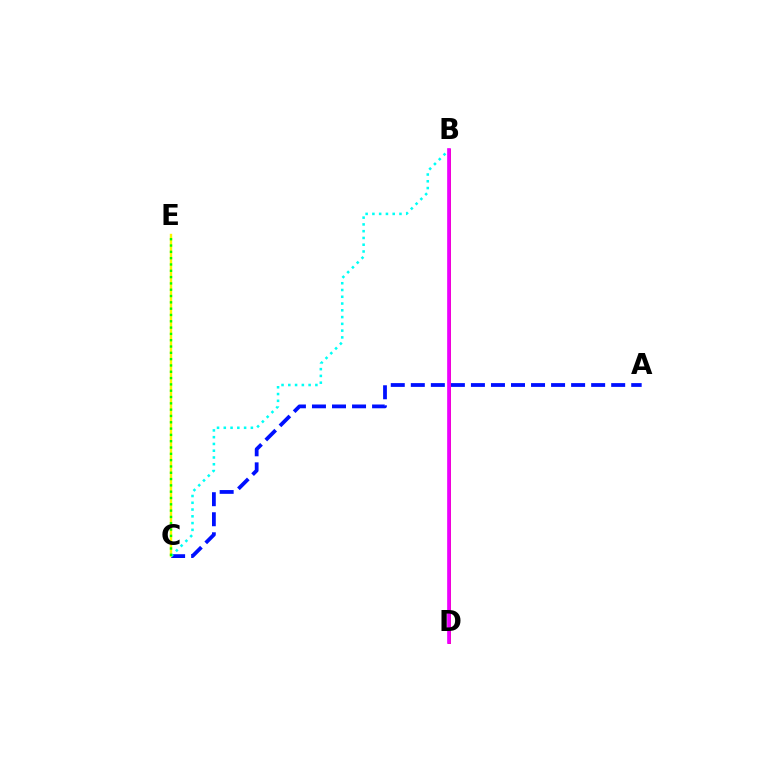{('A', 'C'): [{'color': '#0010ff', 'line_style': 'dashed', 'thickness': 2.72}], ('C', 'E'): [{'color': '#fcf500', 'line_style': 'solid', 'thickness': 1.73}, {'color': '#08ff00', 'line_style': 'dotted', 'thickness': 1.71}], ('B', 'C'): [{'color': '#00fff6', 'line_style': 'dotted', 'thickness': 1.84}], ('B', 'D'): [{'color': '#ff0000', 'line_style': 'solid', 'thickness': 2.1}, {'color': '#ee00ff', 'line_style': 'solid', 'thickness': 2.65}]}